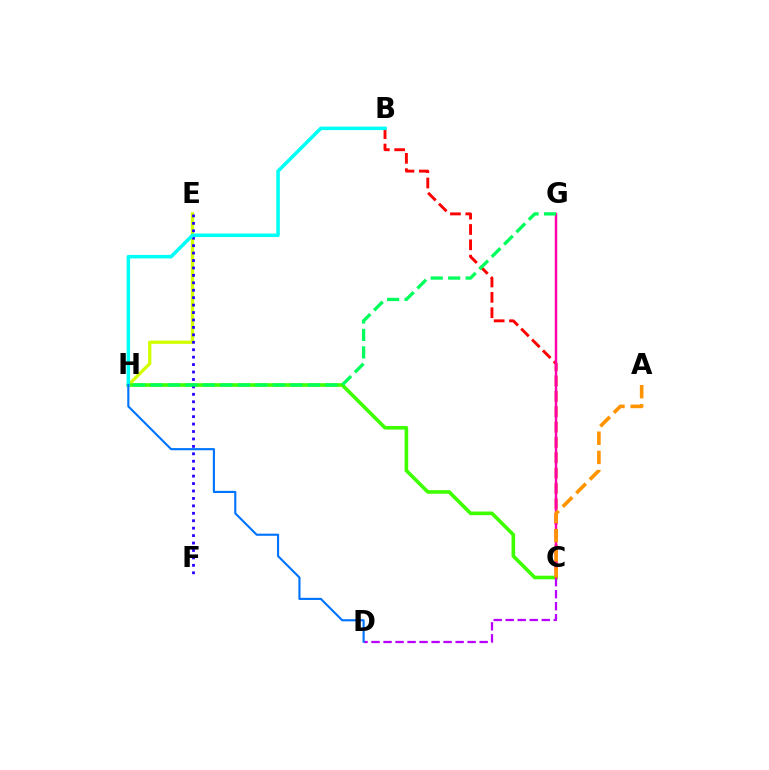{('E', 'H'): [{'color': '#d1ff00', 'line_style': 'solid', 'thickness': 2.37}], ('B', 'C'): [{'color': '#ff0000', 'line_style': 'dashed', 'thickness': 2.08}], ('C', 'H'): [{'color': '#3dff00', 'line_style': 'solid', 'thickness': 2.59}], ('C', 'D'): [{'color': '#b900ff', 'line_style': 'dashed', 'thickness': 1.63}], ('E', 'F'): [{'color': '#2500ff', 'line_style': 'dotted', 'thickness': 2.02}], ('B', 'H'): [{'color': '#00fff6', 'line_style': 'solid', 'thickness': 2.53}], ('C', 'G'): [{'color': '#ff00ac', 'line_style': 'solid', 'thickness': 1.76}], ('A', 'C'): [{'color': '#ff9400', 'line_style': 'dashed', 'thickness': 2.61}], ('D', 'H'): [{'color': '#0074ff', 'line_style': 'solid', 'thickness': 1.54}], ('G', 'H'): [{'color': '#00ff5c', 'line_style': 'dashed', 'thickness': 2.38}]}